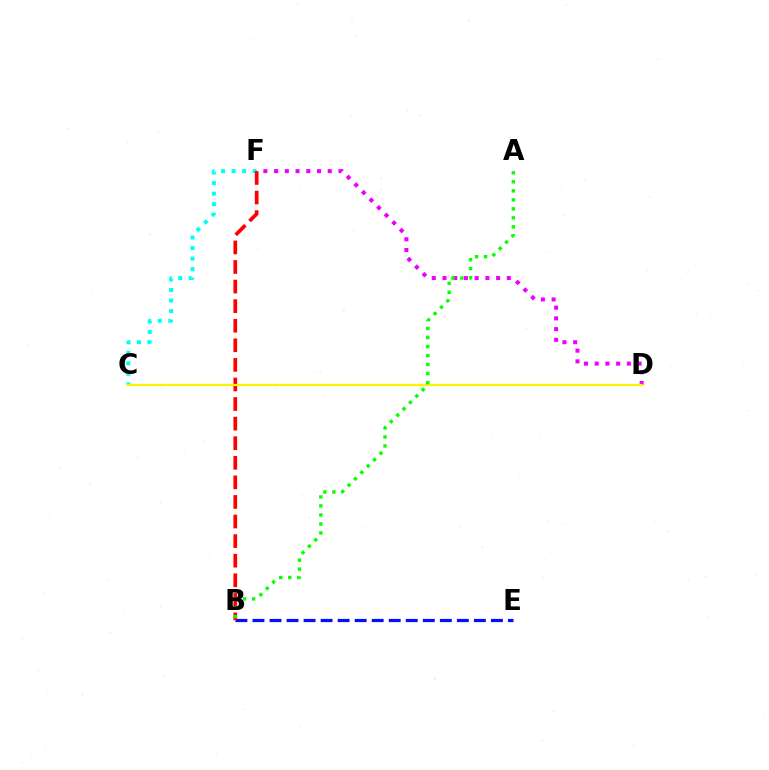{('B', 'E'): [{'color': '#0010ff', 'line_style': 'dashed', 'thickness': 2.31}], ('C', 'F'): [{'color': '#00fff6', 'line_style': 'dotted', 'thickness': 2.87}], ('D', 'F'): [{'color': '#ee00ff', 'line_style': 'dotted', 'thickness': 2.91}], ('B', 'F'): [{'color': '#ff0000', 'line_style': 'dashed', 'thickness': 2.66}], ('C', 'D'): [{'color': '#fcf500', 'line_style': 'solid', 'thickness': 1.62}], ('A', 'B'): [{'color': '#08ff00', 'line_style': 'dotted', 'thickness': 2.45}]}